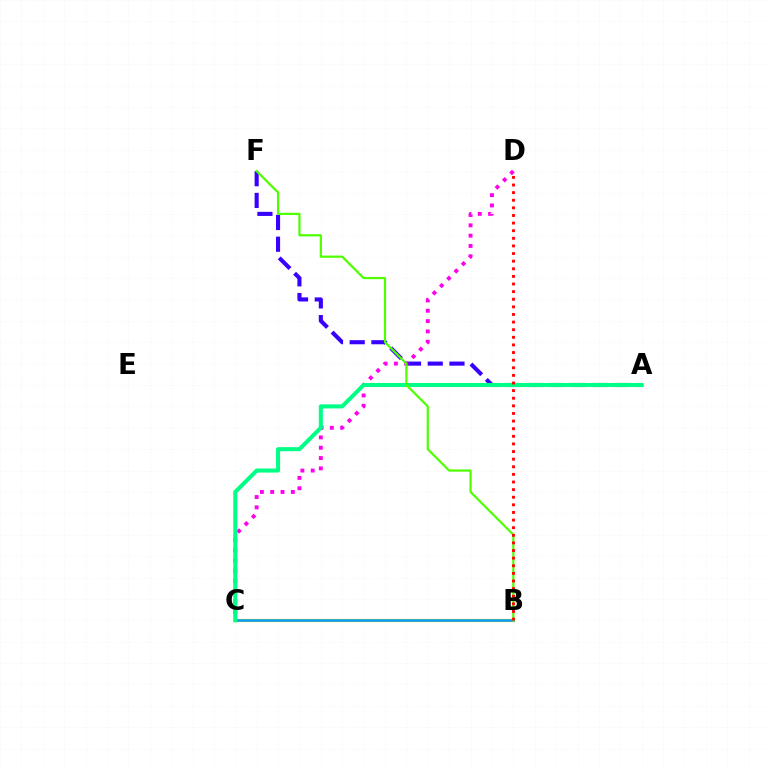{('A', 'F'): [{'color': '#3700ff', 'line_style': 'dashed', 'thickness': 2.95}], ('B', 'C'): [{'color': '#ffd500', 'line_style': 'solid', 'thickness': 2.3}, {'color': '#009eff', 'line_style': 'solid', 'thickness': 1.82}], ('C', 'D'): [{'color': '#ff00ed', 'line_style': 'dotted', 'thickness': 2.8}], ('A', 'C'): [{'color': '#00ff86', 'line_style': 'solid', 'thickness': 2.91}], ('B', 'F'): [{'color': '#4fff00', 'line_style': 'solid', 'thickness': 1.59}], ('B', 'D'): [{'color': '#ff0000', 'line_style': 'dotted', 'thickness': 2.07}]}